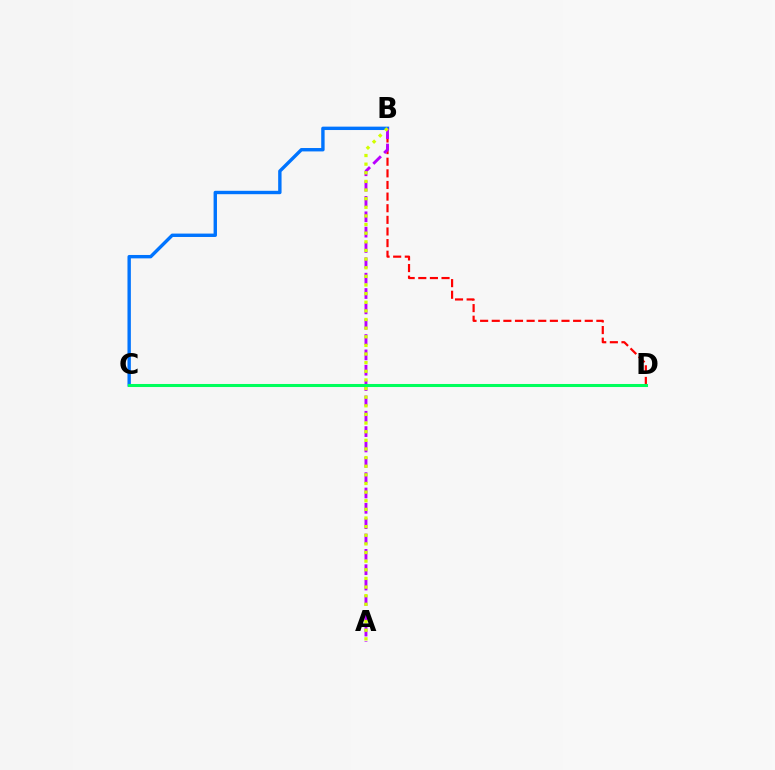{('B', 'D'): [{'color': '#ff0000', 'line_style': 'dashed', 'thickness': 1.58}], ('B', 'C'): [{'color': '#0074ff', 'line_style': 'solid', 'thickness': 2.44}], ('A', 'B'): [{'color': '#b900ff', 'line_style': 'dashed', 'thickness': 2.08}, {'color': '#d1ff00', 'line_style': 'dotted', 'thickness': 2.34}], ('C', 'D'): [{'color': '#00ff5c', 'line_style': 'solid', 'thickness': 2.19}]}